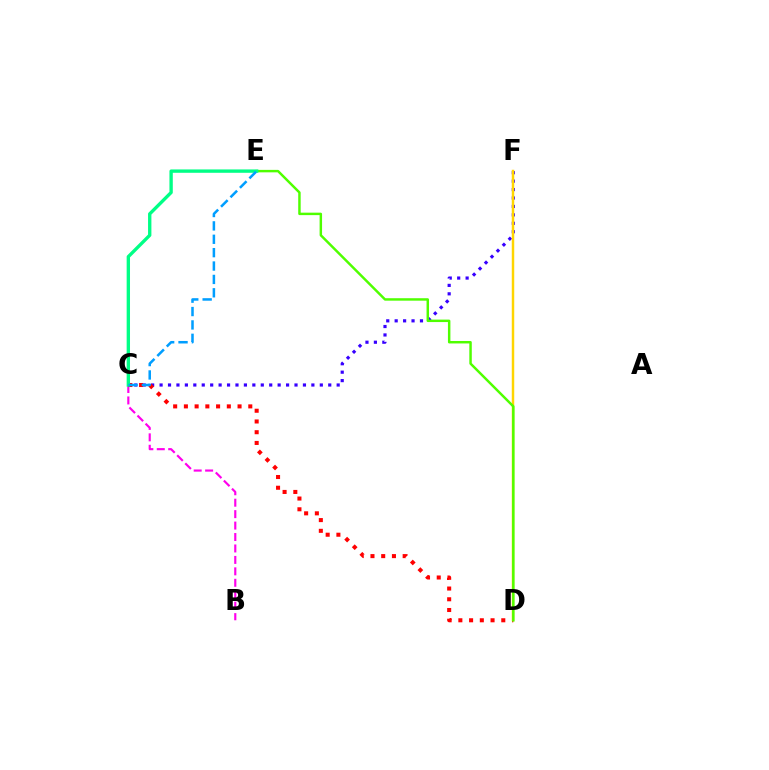{('B', 'C'): [{'color': '#ff00ed', 'line_style': 'dashed', 'thickness': 1.55}], ('C', 'F'): [{'color': '#3700ff', 'line_style': 'dotted', 'thickness': 2.29}], ('C', 'D'): [{'color': '#ff0000', 'line_style': 'dotted', 'thickness': 2.92}], ('D', 'F'): [{'color': '#ffd500', 'line_style': 'solid', 'thickness': 1.77}], ('D', 'E'): [{'color': '#4fff00', 'line_style': 'solid', 'thickness': 1.77}], ('C', 'E'): [{'color': '#00ff86', 'line_style': 'solid', 'thickness': 2.41}, {'color': '#009eff', 'line_style': 'dashed', 'thickness': 1.82}]}